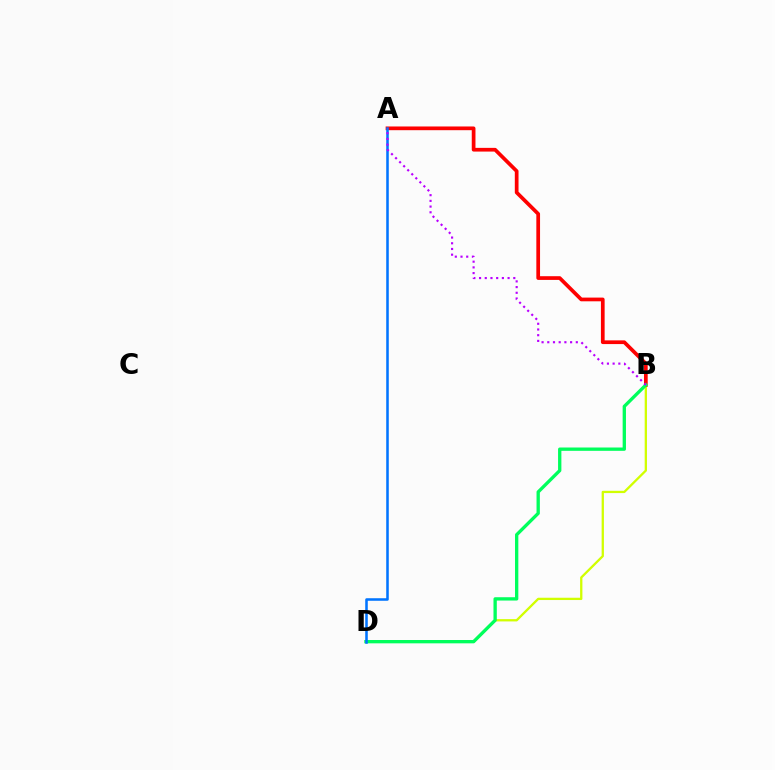{('B', 'D'): [{'color': '#d1ff00', 'line_style': 'solid', 'thickness': 1.65}, {'color': '#00ff5c', 'line_style': 'solid', 'thickness': 2.39}], ('A', 'B'): [{'color': '#ff0000', 'line_style': 'solid', 'thickness': 2.67}, {'color': '#b900ff', 'line_style': 'dotted', 'thickness': 1.55}], ('A', 'D'): [{'color': '#0074ff', 'line_style': 'solid', 'thickness': 1.83}]}